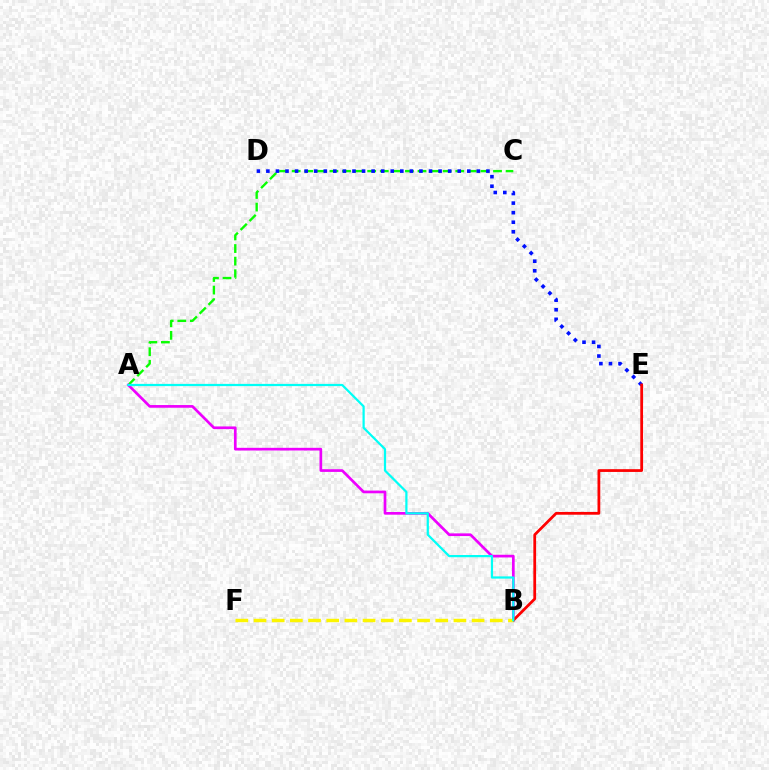{('A', 'C'): [{'color': '#08ff00', 'line_style': 'dashed', 'thickness': 1.71}], ('D', 'E'): [{'color': '#0010ff', 'line_style': 'dotted', 'thickness': 2.6}], ('A', 'B'): [{'color': '#ee00ff', 'line_style': 'solid', 'thickness': 1.94}, {'color': '#00fff6', 'line_style': 'solid', 'thickness': 1.6}], ('B', 'E'): [{'color': '#ff0000', 'line_style': 'solid', 'thickness': 1.99}], ('B', 'F'): [{'color': '#fcf500', 'line_style': 'dashed', 'thickness': 2.47}]}